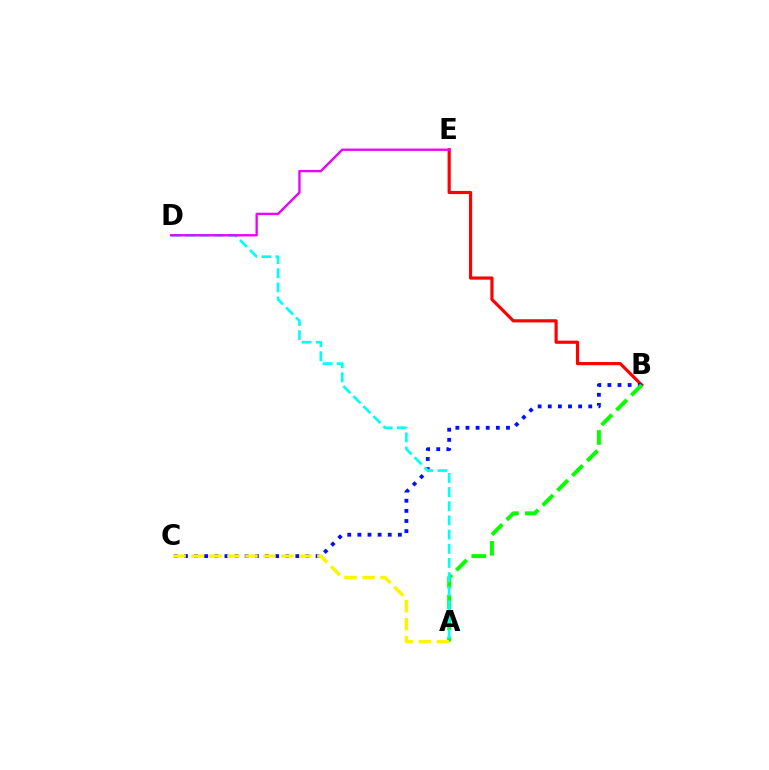{('B', 'E'): [{'color': '#ff0000', 'line_style': 'solid', 'thickness': 2.29}], ('B', 'C'): [{'color': '#0010ff', 'line_style': 'dotted', 'thickness': 2.75}], ('A', 'B'): [{'color': '#08ff00', 'line_style': 'dashed', 'thickness': 2.85}], ('A', 'D'): [{'color': '#00fff6', 'line_style': 'dashed', 'thickness': 1.92}], ('A', 'C'): [{'color': '#fcf500', 'line_style': 'dashed', 'thickness': 2.44}], ('D', 'E'): [{'color': '#ee00ff', 'line_style': 'solid', 'thickness': 1.7}]}